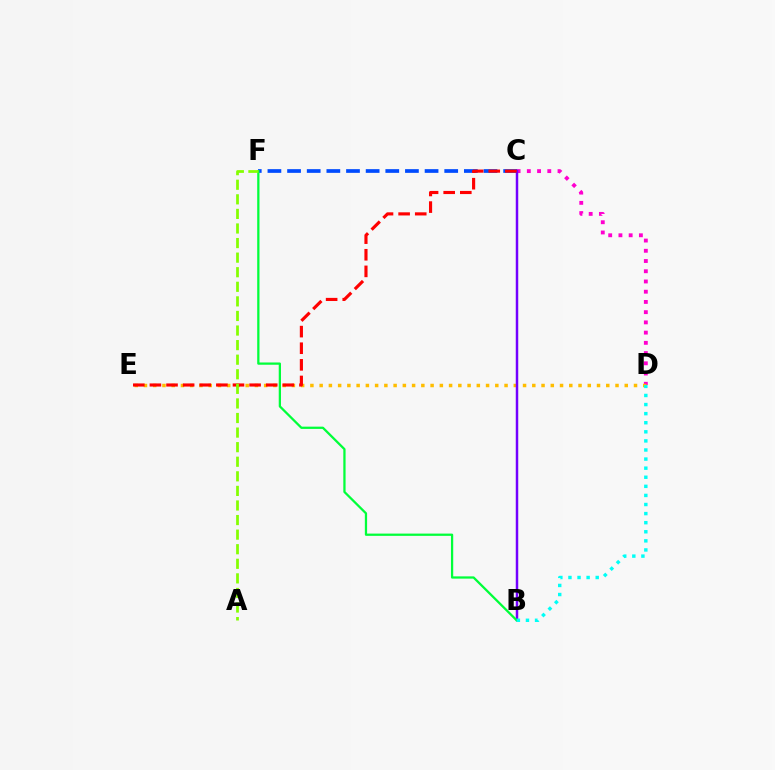{('C', 'D'): [{'color': '#ff00cf', 'line_style': 'dotted', 'thickness': 2.78}], ('D', 'E'): [{'color': '#ffbd00', 'line_style': 'dotted', 'thickness': 2.51}], ('C', 'F'): [{'color': '#004bff', 'line_style': 'dashed', 'thickness': 2.67}], ('B', 'C'): [{'color': '#7200ff', 'line_style': 'solid', 'thickness': 1.78}], ('B', 'F'): [{'color': '#00ff39', 'line_style': 'solid', 'thickness': 1.63}], ('C', 'E'): [{'color': '#ff0000', 'line_style': 'dashed', 'thickness': 2.26}], ('B', 'D'): [{'color': '#00fff6', 'line_style': 'dotted', 'thickness': 2.47}], ('A', 'F'): [{'color': '#84ff00', 'line_style': 'dashed', 'thickness': 1.98}]}